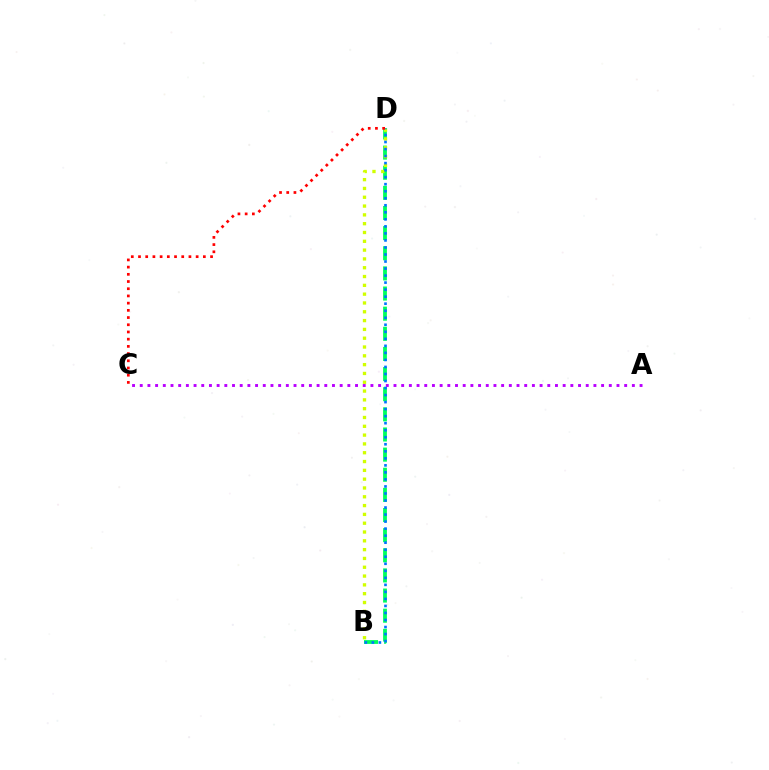{('B', 'D'): [{'color': '#00ff5c', 'line_style': 'dashed', 'thickness': 2.74}, {'color': '#d1ff00', 'line_style': 'dotted', 'thickness': 2.39}, {'color': '#0074ff', 'line_style': 'dotted', 'thickness': 1.91}], ('A', 'C'): [{'color': '#b900ff', 'line_style': 'dotted', 'thickness': 2.09}], ('C', 'D'): [{'color': '#ff0000', 'line_style': 'dotted', 'thickness': 1.96}]}